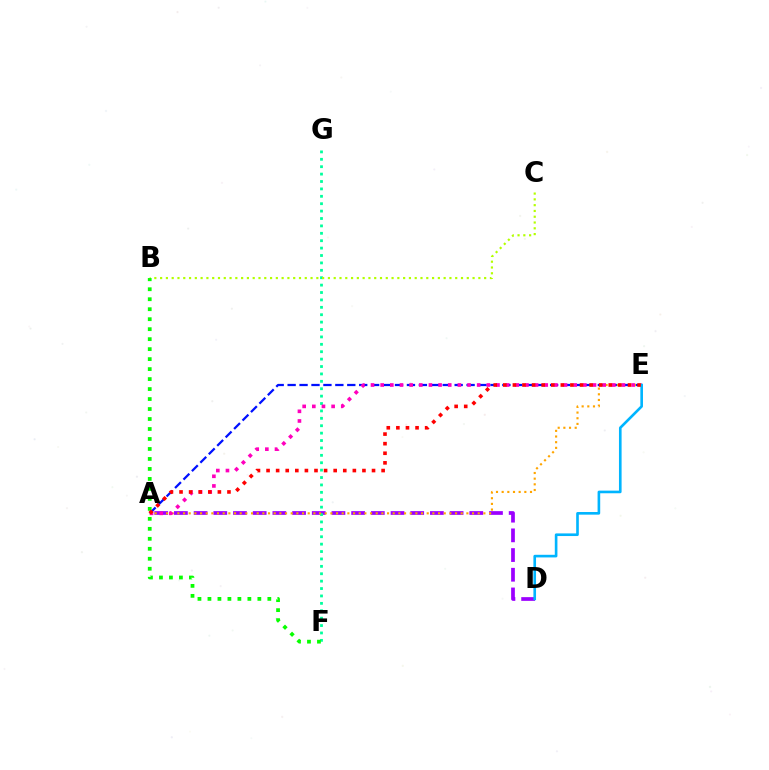{('A', 'E'): [{'color': '#0010ff', 'line_style': 'dashed', 'thickness': 1.62}, {'color': '#ffa500', 'line_style': 'dotted', 'thickness': 1.54}, {'color': '#ff00bd', 'line_style': 'dotted', 'thickness': 2.62}, {'color': '#ff0000', 'line_style': 'dotted', 'thickness': 2.61}], ('A', 'D'): [{'color': '#9b00ff', 'line_style': 'dashed', 'thickness': 2.68}], ('F', 'G'): [{'color': '#00ff9d', 'line_style': 'dotted', 'thickness': 2.01}], ('B', 'C'): [{'color': '#b3ff00', 'line_style': 'dotted', 'thickness': 1.57}], ('B', 'F'): [{'color': '#08ff00', 'line_style': 'dotted', 'thickness': 2.71}], ('D', 'E'): [{'color': '#00b5ff', 'line_style': 'solid', 'thickness': 1.89}]}